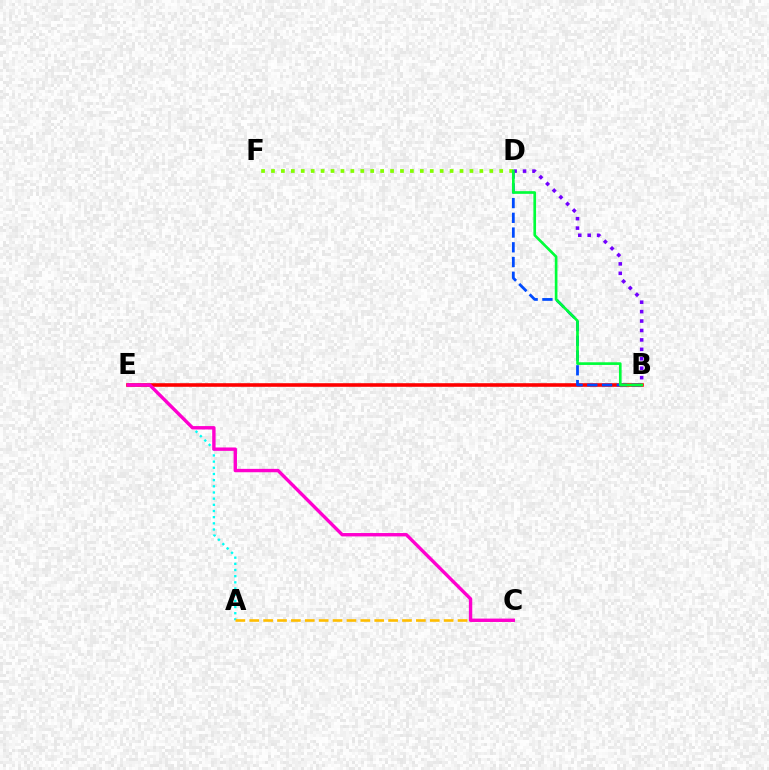{('B', 'E'): [{'color': '#ff0000', 'line_style': 'solid', 'thickness': 2.59}], ('D', 'F'): [{'color': '#84ff00', 'line_style': 'dotted', 'thickness': 2.7}], ('A', 'E'): [{'color': '#00fff6', 'line_style': 'dotted', 'thickness': 1.68}], ('B', 'D'): [{'color': '#004bff', 'line_style': 'dashed', 'thickness': 2.0}, {'color': '#7200ff', 'line_style': 'dotted', 'thickness': 2.56}, {'color': '#00ff39', 'line_style': 'solid', 'thickness': 1.92}], ('A', 'C'): [{'color': '#ffbd00', 'line_style': 'dashed', 'thickness': 1.89}], ('C', 'E'): [{'color': '#ff00cf', 'line_style': 'solid', 'thickness': 2.44}]}